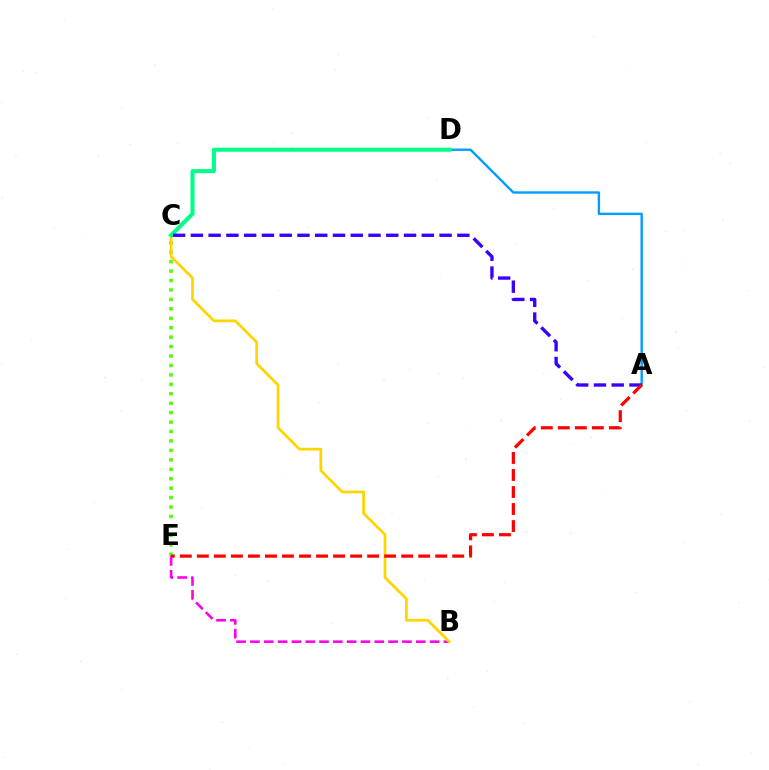{('A', 'D'): [{'color': '#009eff', 'line_style': 'solid', 'thickness': 1.73}], ('B', 'E'): [{'color': '#ff00ed', 'line_style': 'dashed', 'thickness': 1.88}], ('C', 'E'): [{'color': '#4fff00', 'line_style': 'dotted', 'thickness': 2.56}], ('B', 'C'): [{'color': '#ffd500', 'line_style': 'solid', 'thickness': 1.98}], ('C', 'D'): [{'color': '#00ff86', 'line_style': 'solid', 'thickness': 2.92}], ('A', 'C'): [{'color': '#3700ff', 'line_style': 'dashed', 'thickness': 2.41}], ('A', 'E'): [{'color': '#ff0000', 'line_style': 'dashed', 'thickness': 2.31}]}